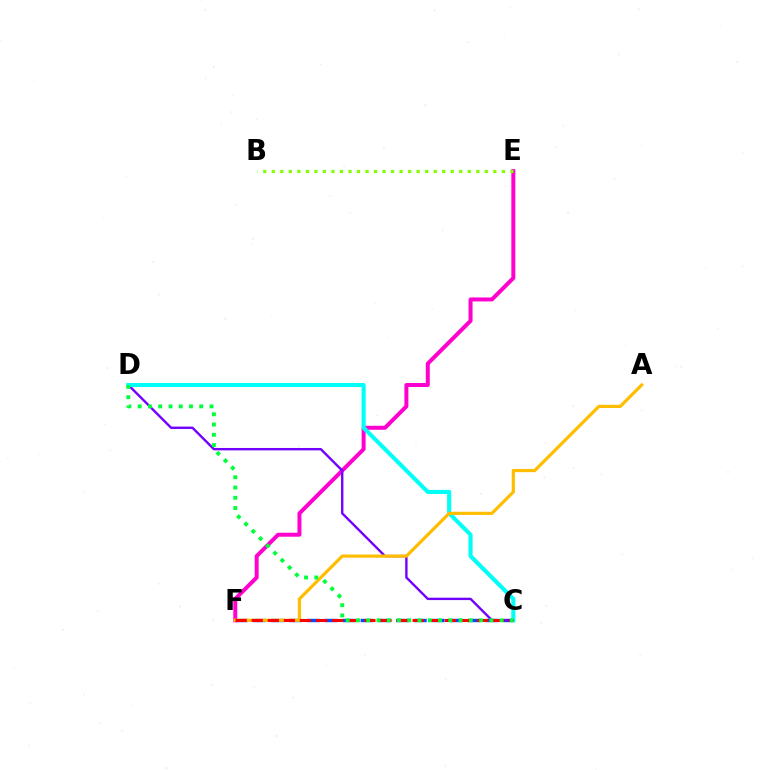{('C', 'F'): [{'color': '#004bff', 'line_style': 'dashed', 'thickness': 2.43}, {'color': '#ff0000', 'line_style': 'dashed', 'thickness': 2.19}], ('E', 'F'): [{'color': '#ff00cf', 'line_style': 'solid', 'thickness': 2.87}], ('C', 'D'): [{'color': '#7200ff', 'line_style': 'solid', 'thickness': 1.71}, {'color': '#00fff6', 'line_style': 'solid', 'thickness': 2.94}, {'color': '#00ff39', 'line_style': 'dotted', 'thickness': 2.79}], ('B', 'E'): [{'color': '#84ff00', 'line_style': 'dotted', 'thickness': 2.32}], ('A', 'F'): [{'color': '#ffbd00', 'line_style': 'solid', 'thickness': 2.31}]}